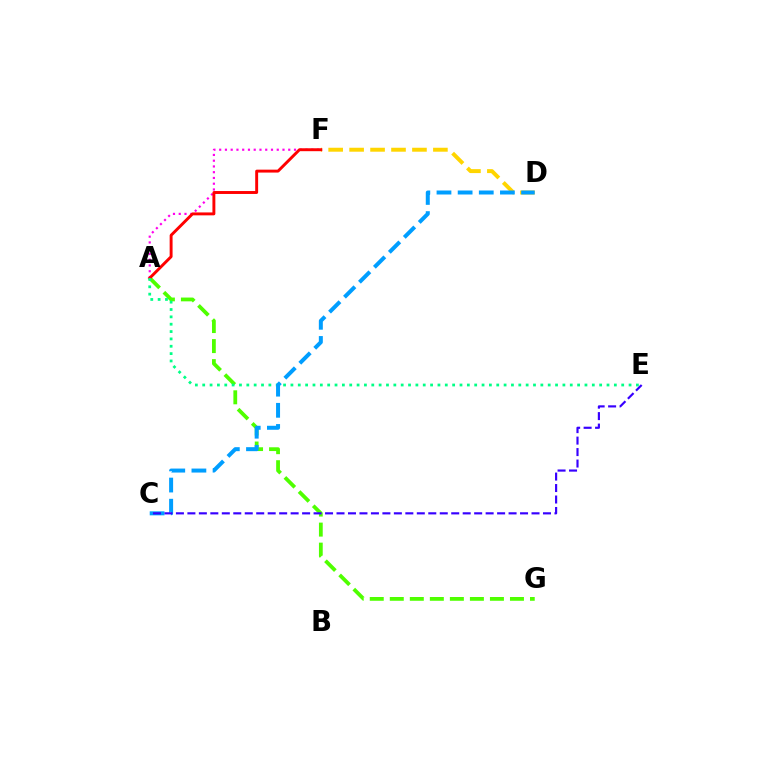{('A', 'F'): [{'color': '#ff00ed', 'line_style': 'dotted', 'thickness': 1.56}, {'color': '#ff0000', 'line_style': 'solid', 'thickness': 2.1}], ('D', 'F'): [{'color': '#ffd500', 'line_style': 'dashed', 'thickness': 2.85}], ('A', 'G'): [{'color': '#4fff00', 'line_style': 'dashed', 'thickness': 2.72}], ('A', 'E'): [{'color': '#00ff86', 'line_style': 'dotted', 'thickness': 2.0}], ('C', 'D'): [{'color': '#009eff', 'line_style': 'dashed', 'thickness': 2.87}], ('C', 'E'): [{'color': '#3700ff', 'line_style': 'dashed', 'thickness': 1.56}]}